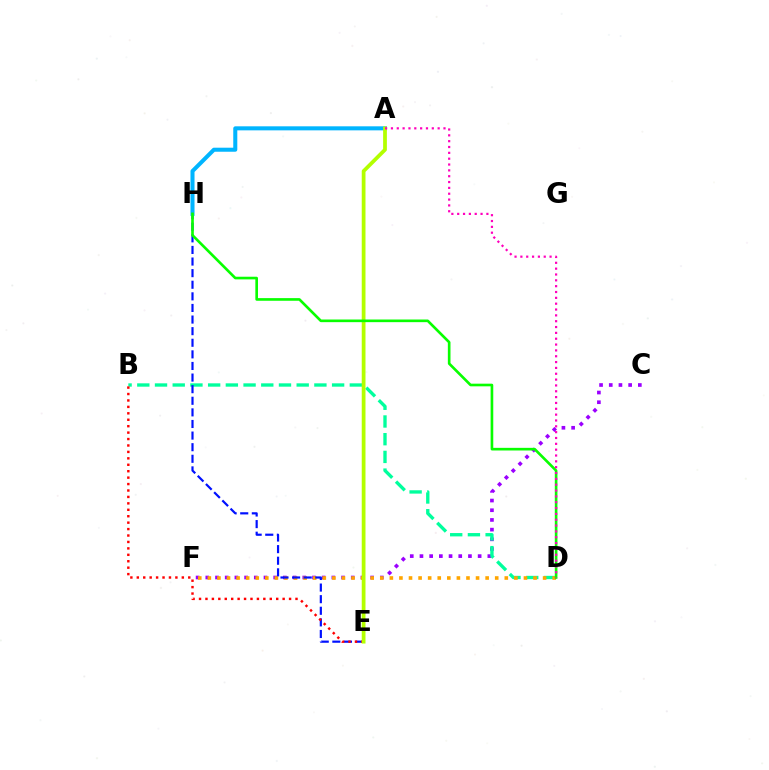{('C', 'F'): [{'color': '#9b00ff', 'line_style': 'dotted', 'thickness': 2.63}], ('B', 'D'): [{'color': '#00ff9d', 'line_style': 'dashed', 'thickness': 2.41}], ('D', 'F'): [{'color': '#ffa500', 'line_style': 'dotted', 'thickness': 2.6}], ('E', 'H'): [{'color': '#0010ff', 'line_style': 'dashed', 'thickness': 1.58}], ('A', 'H'): [{'color': '#00b5ff', 'line_style': 'solid', 'thickness': 2.91}], ('B', 'E'): [{'color': '#ff0000', 'line_style': 'dotted', 'thickness': 1.75}], ('A', 'E'): [{'color': '#b3ff00', 'line_style': 'solid', 'thickness': 2.7}], ('D', 'H'): [{'color': '#08ff00', 'line_style': 'solid', 'thickness': 1.91}], ('A', 'D'): [{'color': '#ff00bd', 'line_style': 'dotted', 'thickness': 1.59}]}